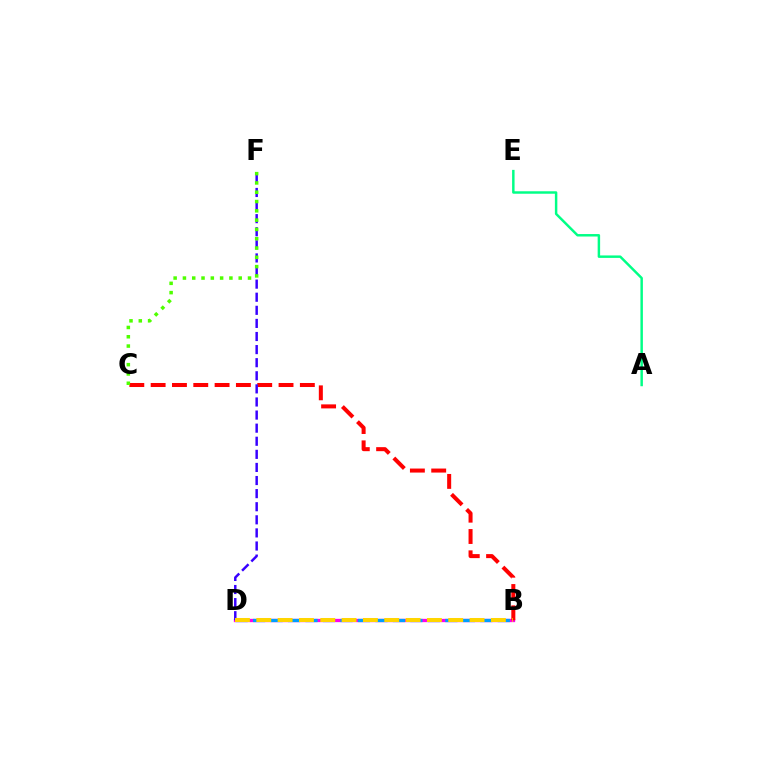{('B', 'D'): [{'color': '#ff00ed', 'line_style': 'solid', 'thickness': 2.38}, {'color': '#009eff', 'line_style': 'dashed', 'thickness': 2.37}, {'color': '#ffd500', 'line_style': 'dashed', 'thickness': 2.9}], ('B', 'C'): [{'color': '#ff0000', 'line_style': 'dashed', 'thickness': 2.9}], ('A', 'E'): [{'color': '#00ff86', 'line_style': 'solid', 'thickness': 1.78}], ('D', 'F'): [{'color': '#3700ff', 'line_style': 'dashed', 'thickness': 1.78}], ('C', 'F'): [{'color': '#4fff00', 'line_style': 'dotted', 'thickness': 2.53}]}